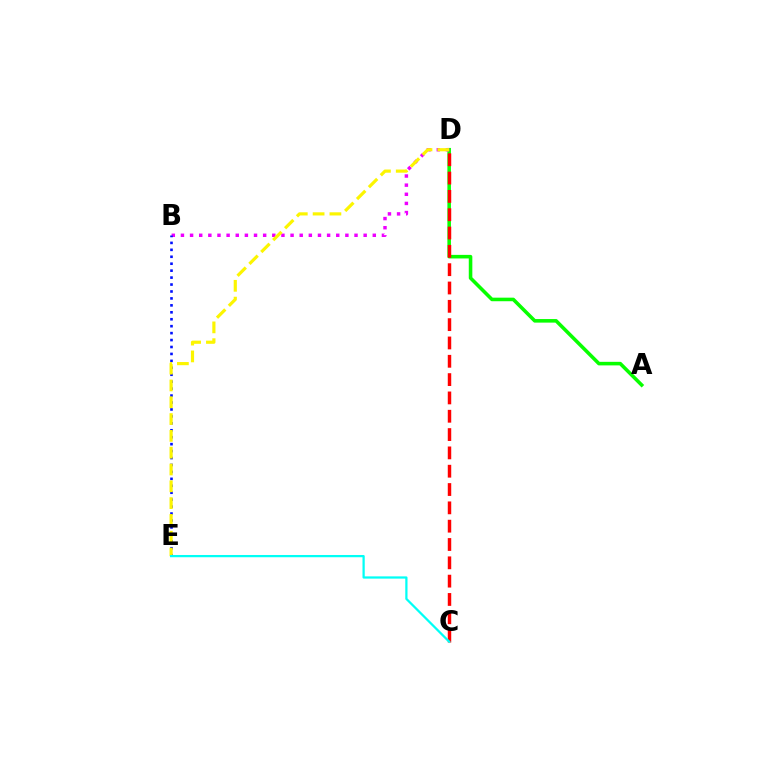{('A', 'D'): [{'color': '#08ff00', 'line_style': 'solid', 'thickness': 2.57}], ('B', 'D'): [{'color': '#ee00ff', 'line_style': 'dotted', 'thickness': 2.48}], ('B', 'E'): [{'color': '#0010ff', 'line_style': 'dotted', 'thickness': 1.89}], ('D', 'E'): [{'color': '#fcf500', 'line_style': 'dashed', 'thickness': 2.28}], ('C', 'D'): [{'color': '#ff0000', 'line_style': 'dashed', 'thickness': 2.49}], ('C', 'E'): [{'color': '#00fff6', 'line_style': 'solid', 'thickness': 1.62}]}